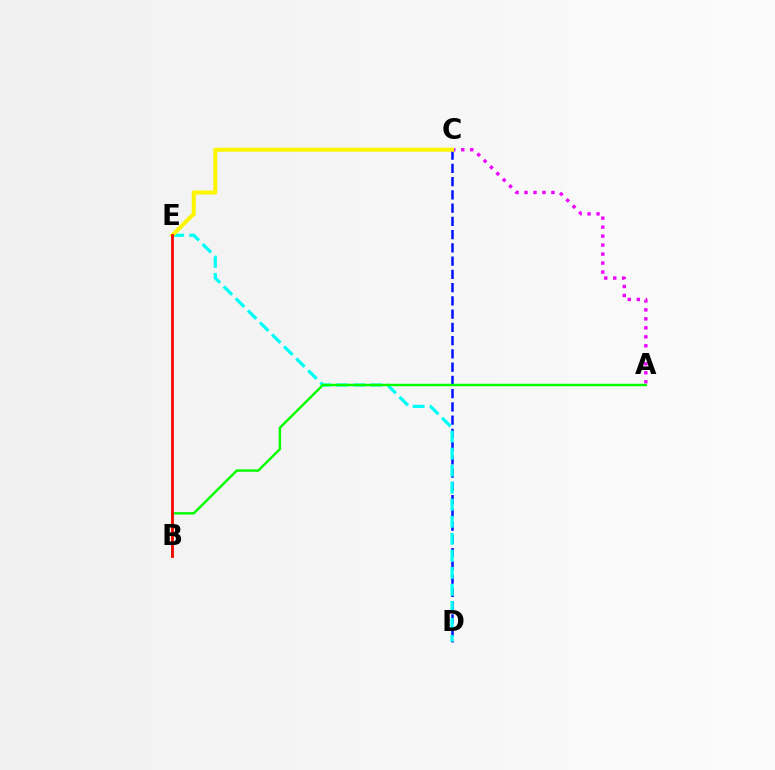{('C', 'D'): [{'color': '#0010ff', 'line_style': 'dashed', 'thickness': 1.8}], ('A', 'C'): [{'color': '#ee00ff', 'line_style': 'dotted', 'thickness': 2.44}], ('D', 'E'): [{'color': '#00fff6', 'line_style': 'dashed', 'thickness': 2.31}], ('A', 'B'): [{'color': '#08ff00', 'line_style': 'solid', 'thickness': 1.76}], ('C', 'E'): [{'color': '#fcf500', 'line_style': 'solid', 'thickness': 2.88}], ('B', 'E'): [{'color': '#ff0000', 'line_style': 'solid', 'thickness': 1.98}]}